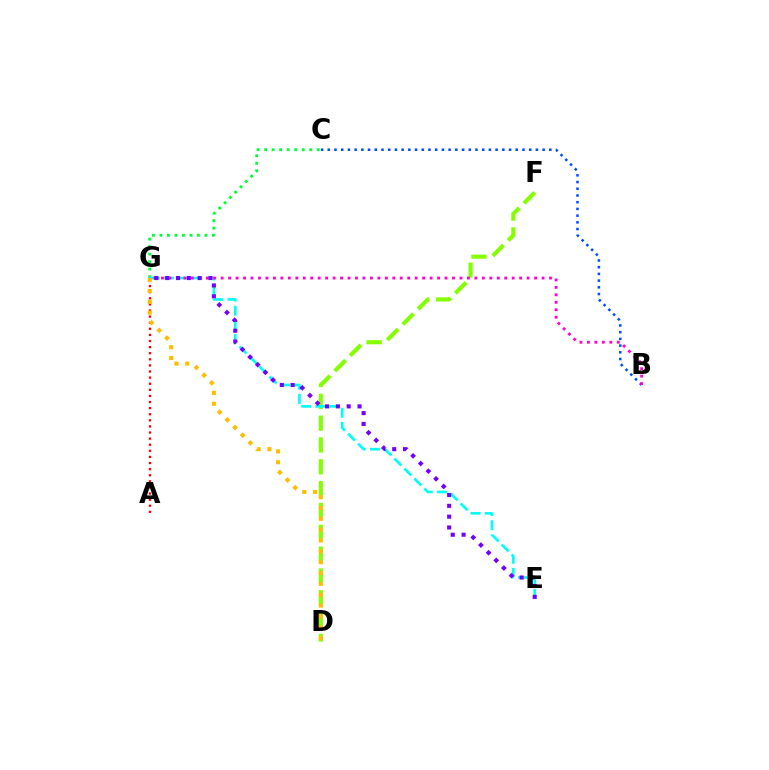{('D', 'F'): [{'color': '#84ff00', 'line_style': 'dashed', 'thickness': 2.97}], ('B', 'C'): [{'color': '#004bff', 'line_style': 'dotted', 'thickness': 1.82}], ('C', 'G'): [{'color': '#00ff39', 'line_style': 'dotted', 'thickness': 2.04}], ('A', 'G'): [{'color': '#ff0000', 'line_style': 'dotted', 'thickness': 1.66}], ('E', 'G'): [{'color': '#00fff6', 'line_style': 'dashed', 'thickness': 1.92}, {'color': '#7200ff', 'line_style': 'dotted', 'thickness': 2.94}], ('B', 'G'): [{'color': '#ff00cf', 'line_style': 'dotted', 'thickness': 2.03}], ('D', 'G'): [{'color': '#ffbd00', 'line_style': 'dotted', 'thickness': 2.95}]}